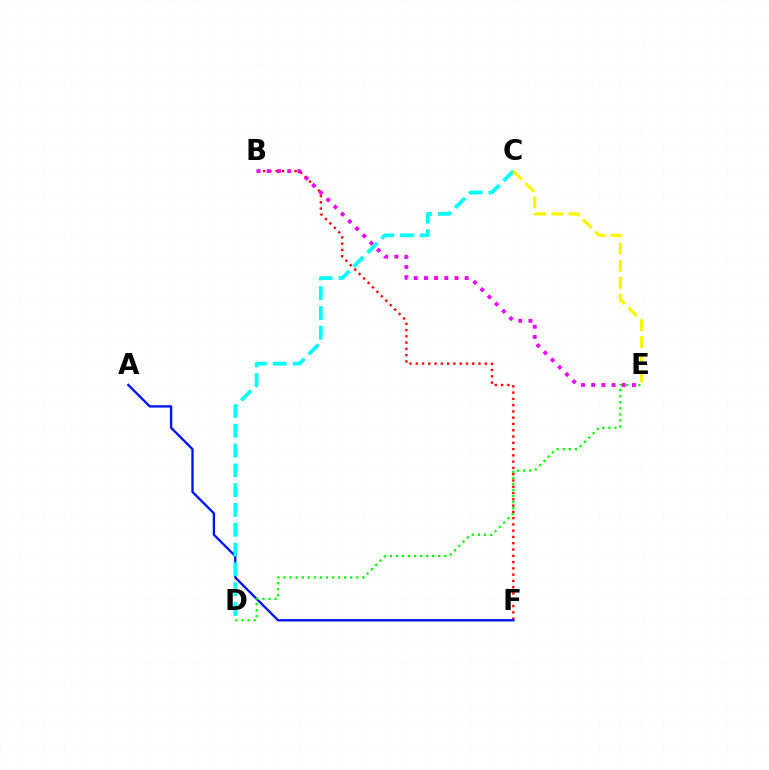{('B', 'F'): [{'color': '#ff0000', 'line_style': 'dotted', 'thickness': 1.71}], ('A', 'F'): [{'color': '#0010ff', 'line_style': 'solid', 'thickness': 1.68}], ('C', 'D'): [{'color': '#00fff6', 'line_style': 'dashed', 'thickness': 2.69}], ('C', 'E'): [{'color': '#fcf500', 'line_style': 'dashed', 'thickness': 2.32}], ('D', 'E'): [{'color': '#08ff00', 'line_style': 'dotted', 'thickness': 1.65}], ('B', 'E'): [{'color': '#ee00ff', 'line_style': 'dotted', 'thickness': 2.77}]}